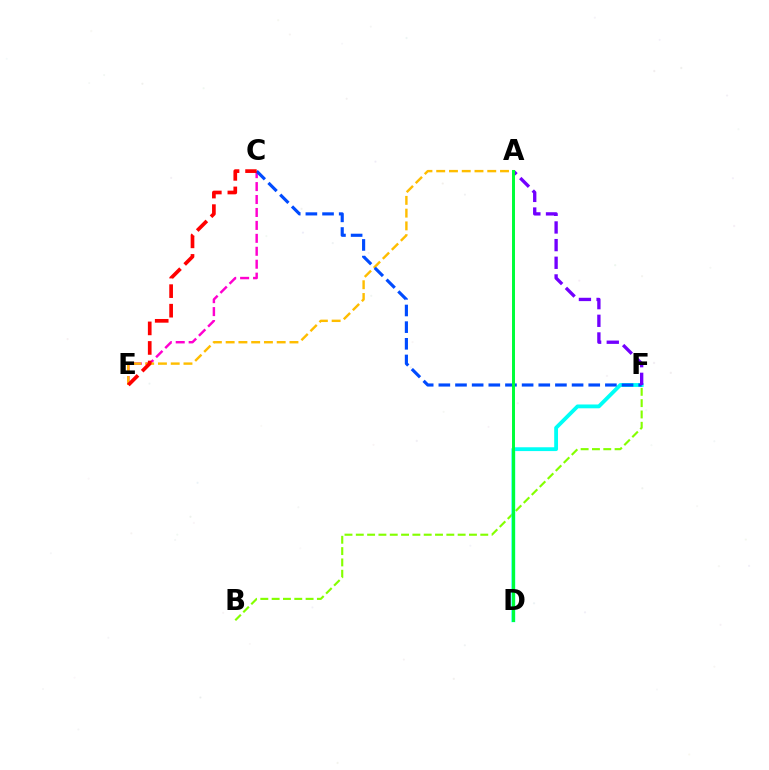{('B', 'F'): [{'color': '#84ff00', 'line_style': 'dashed', 'thickness': 1.54}], ('C', 'E'): [{'color': '#ff00cf', 'line_style': 'dashed', 'thickness': 1.76}, {'color': '#ff0000', 'line_style': 'dashed', 'thickness': 2.66}], ('A', 'E'): [{'color': '#ffbd00', 'line_style': 'dashed', 'thickness': 1.73}], ('D', 'F'): [{'color': '#00fff6', 'line_style': 'solid', 'thickness': 2.75}], ('C', 'F'): [{'color': '#004bff', 'line_style': 'dashed', 'thickness': 2.26}], ('A', 'F'): [{'color': '#7200ff', 'line_style': 'dashed', 'thickness': 2.4}], ('A', 'D'): [{'color': '#00ff39', 'line_style': 'solid', 'thickness': 2.14}]}